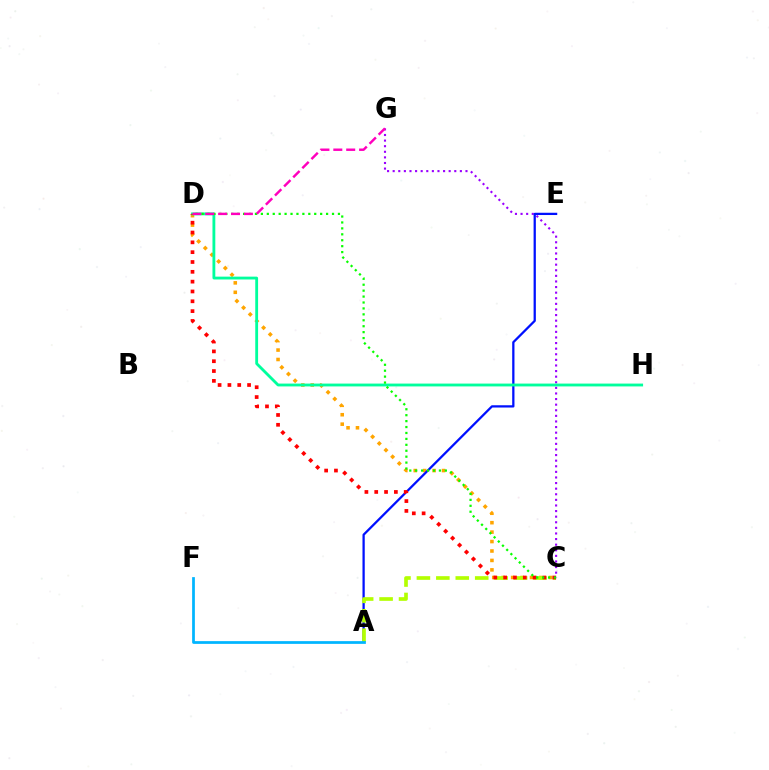{('C', 'D'): [{'color': '#ffa500', 'line_style': 'dotted', 'thickness': 2.56}, {'color': '#ff0000', 'line_style': 'dotted', 'thickness': 2.67}, {'color': '#08ff00', 'line_style': 'dotted', 'thickness': 1.61}], ('C', 'G'): [{'color': '#9b00ff', 'line_style': 'dotted', 'thickness': 1.52}], ('A', 'E'): [{'color': '#0010ff', 'line_style': 'solid', 'thickness': 1.63}], ('D', 'H'): [{'color': '#00ff9d', 'line_style': 'solid', 'thickness': 2.04}], ('A', 'C'): [{'color': '#b3ff00', 'line_style': 'dashed', 'thickness': 2.64}], ('A', 'F'): [{'color': '#00b5ff', 'line_style': 'solid', 'thickness': 1.97}], ('D', 'G'): [{'color': '#ff00bd', 'line_style': 'dashed', 'thickness': 1.75}]}